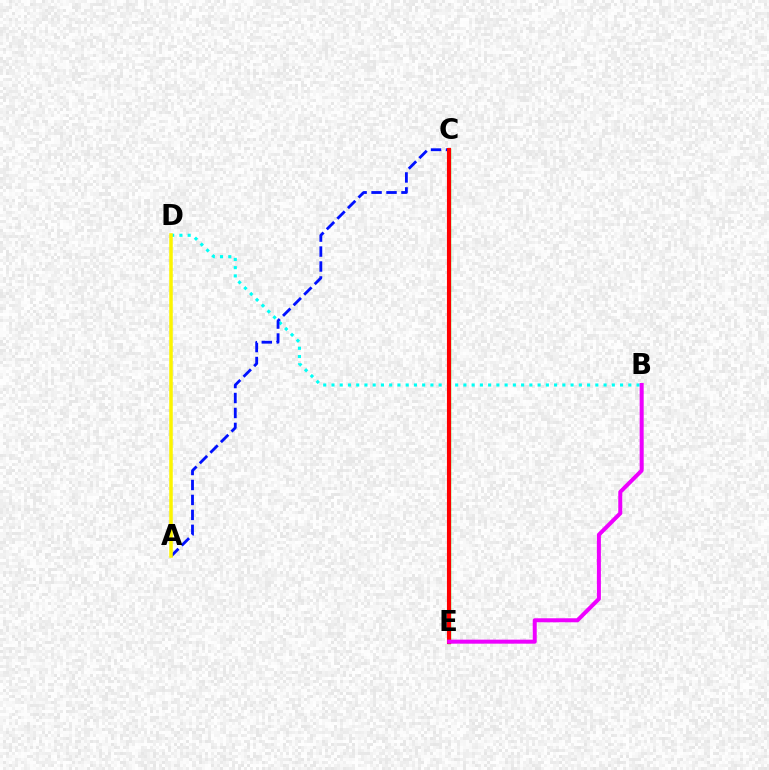{('B', 'D'): [{'color': '#00fff6', 'line_style': 'dotted', 'thickness': 2.24}], ('A', 'C'): [{'color': '#0010ff', 'line_style': 'dashed', 'thickness': 2.03}], ('C', 'E'): [{'color': '#08ff00', 'line_style': 'solid', 'thickness': 2.41}, {'color': '#ff0000', 'line_style': 'solid', 'thickness': 2.96}], ('A', 'D'): [{'color': '#fcf500', 'line_style': 'solid', 'thickness': 2.53}], ('B', 'E'): [{'color': '#ee00ff', 'line_style': 'solid', 'thickness': 2.89}]}